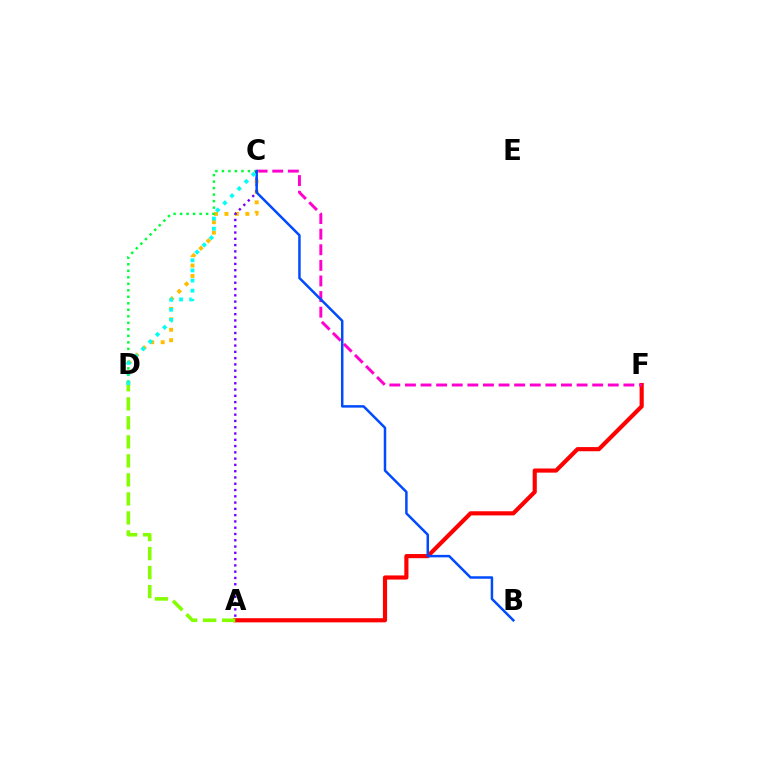{('A', 'F'): [{'color': '#ff0000', 'line_style': 'solid', 'thickness': 2.99}], ('C', 'F'): [{'color': '#ff00cf', 'line_style': 'dashed', 'thickness': 2.12}], ('C', 'D'): [{'color': '#ffbd00', 'line_style': 'dotted', 'thickness': 2.84}, {'color': '#00ff39', 'line_style': 'dotted', 'thickness': 1.77}, {'color': '#00fff6', 'line_style': 'dotted', 'thickness': 2.75}], ('A', 'C'): [{'color': '#7200ff', 'line_style': 'dotted', 'thickness': 1.71}], ('A', 'D'): [{'color': '#84ff00', 'line_style': 'dashed', 'thickness': 2.58}], ('B', 'C'): [{'color': '#004bff', 'line_style': 'solid', 'thickness': 1.79}]}